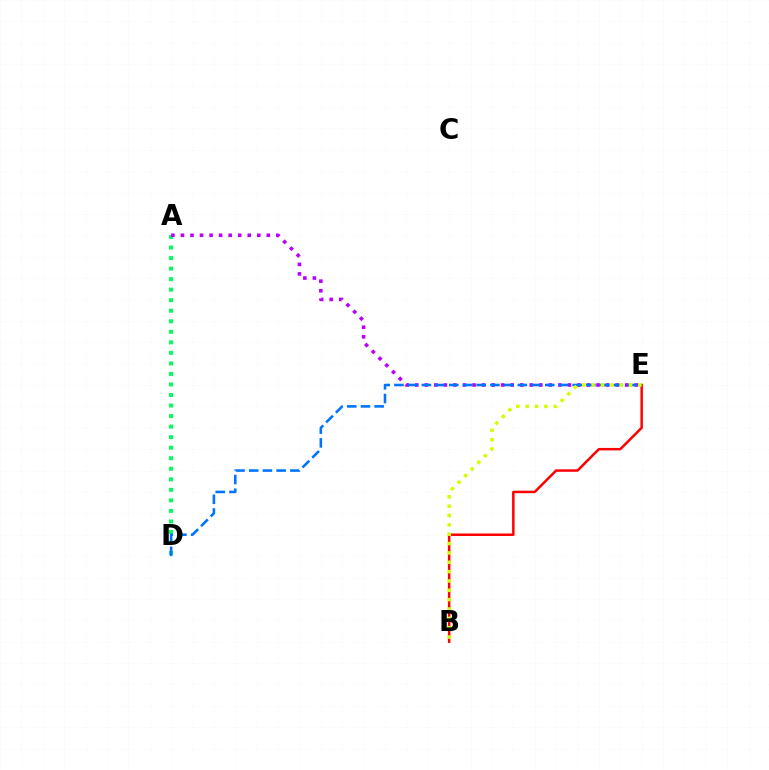{('A', 'D'): [{'color': '#00ff5c', 'line_style': 'dotted', 'thickness': 2.86}], ('A', 'E'): [{'color': '#b900ff', 'line_style': 'dotted', 'thickness': 2.59}], ('B', 'E'): [{'color': '#ff0000', 'line_style': 'solid', 'thickness': 1.79}, {'color': '#d1ff00', 'line_style': 'dotted', 'thickness': 2.54}], ('D', 'E'): [{'color': '#0074ff', 'line_style': 'dashed', 'thickness': 1.86}]}